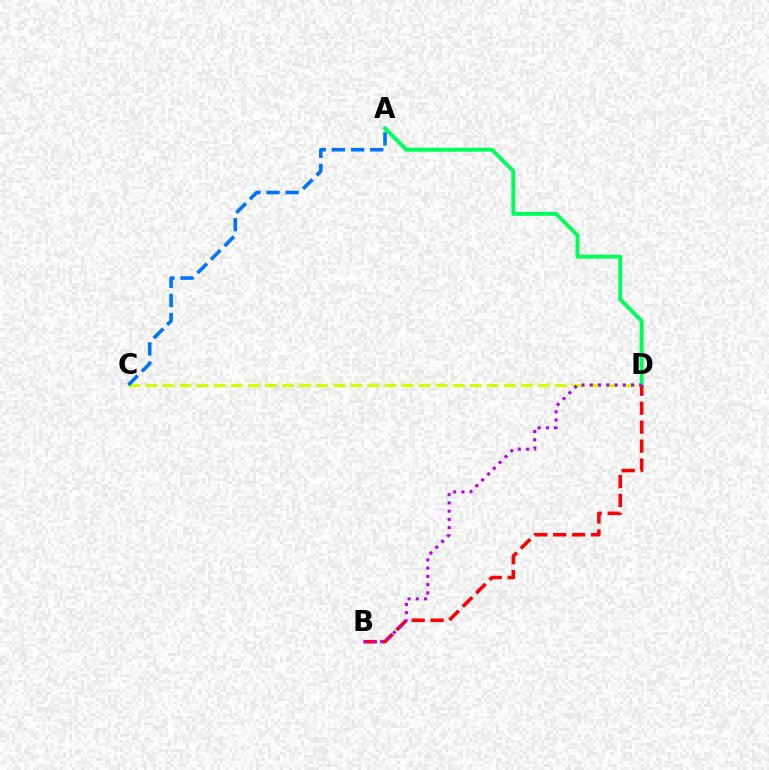{('C', 'D'): [{'color': '#d1ff00', 'line_style': 'dashed', 'thickness': 2.32}], ('A', 'D'): [{'color': '#00ff5c', 'line_style': 'solid', 'thickness': 2.84}], ('B', 'D'): [{'color': '#ff0000', 'line_style': 'dashed', 'thickness': 2.57}, {'color': '#b900ff', 'line_style': 'dotted', 'thickness': 2.24}], ('A', 'C'): [{'color': '#0074ff', 'line_style': 'dashed', 'thickness': 2.6}]}